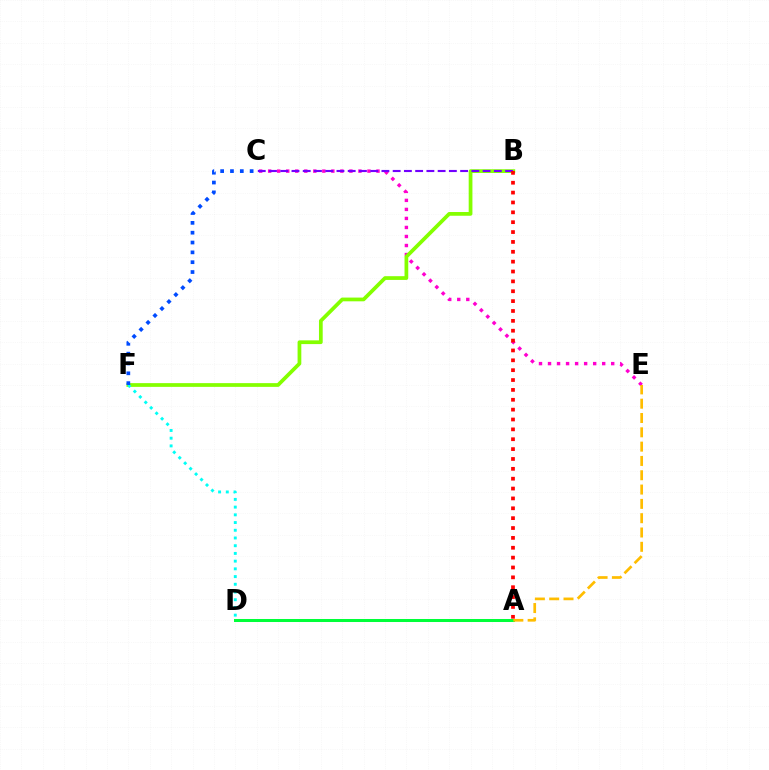{('A', 'D'): [{'color': '#00ff39', 'line_style': 'solid', 'thickness': 2.17}], ('C', 'E'): [{'color': '#ff00cf', 'line_style': 'dotted', 'thickness': 2.45}], ('B', 'F'): [{'color': '#84ff00', 'line_style': 'solid', 'thickness': 2.69}], ('B', 'C'): [{'color': '#7200ff', 'line_style': 'dashed', 'thickness': 1.53}], ('D', 'F'): [{'color': '#00fff6', 'line_style': 'dotted', 'thickness': 2.1}], ('A', 'B'): [{'color': '#ff0000', 'line_style': 'dotted', 'thickness': 2.68}], ('C', 'F'): [{'color': '#004bff', 'line_style': 'dotted', 'thickness': 2.67}], ('A', 'E'): [{'color': '#ffbd00', 'line_style': 'dashed', 'thickness': 1.94}]}